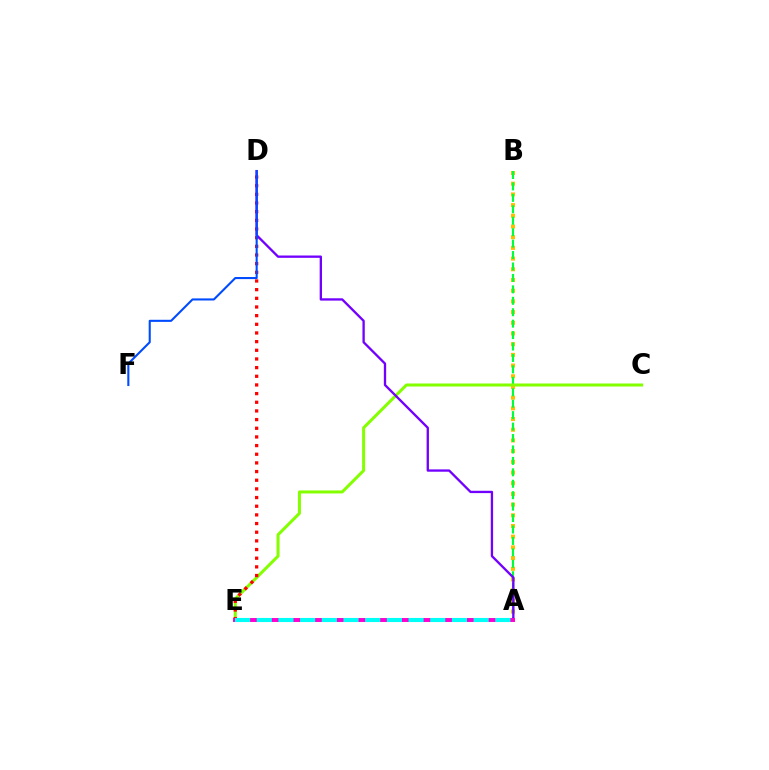{('A', 'B'): [{'color': '#ffbd00', 'line_style': 'dotted', 'thickness': 2.91}, {'color': '#00ff39', 'line_style': 'dashed', 'thickness': 1.55}], ('C', 'E'): [{'color': '#84ff00', 'line_style': 'solid', 'thickness': 2.17}], ('D', 'E'): [{'color': '#ff0000', 'line_style': 'dotted', 'thickness': 2.35}], ('A', 'D'): [{'color': '#7200ff', 'line_style': 'solid', 'thickness': 1.67}], ('D', 'F'): [{'color': '#004bff', 'line_style': 'solid', 'thickness': 1.5}], ('A', 'E'): [{'color': '#ff00cf', 'line_style': 'solid', 'thickness': 2.84}, {'color': '#00fff6', 'line_style': 'dashed', 'thickness': 2.95}]}